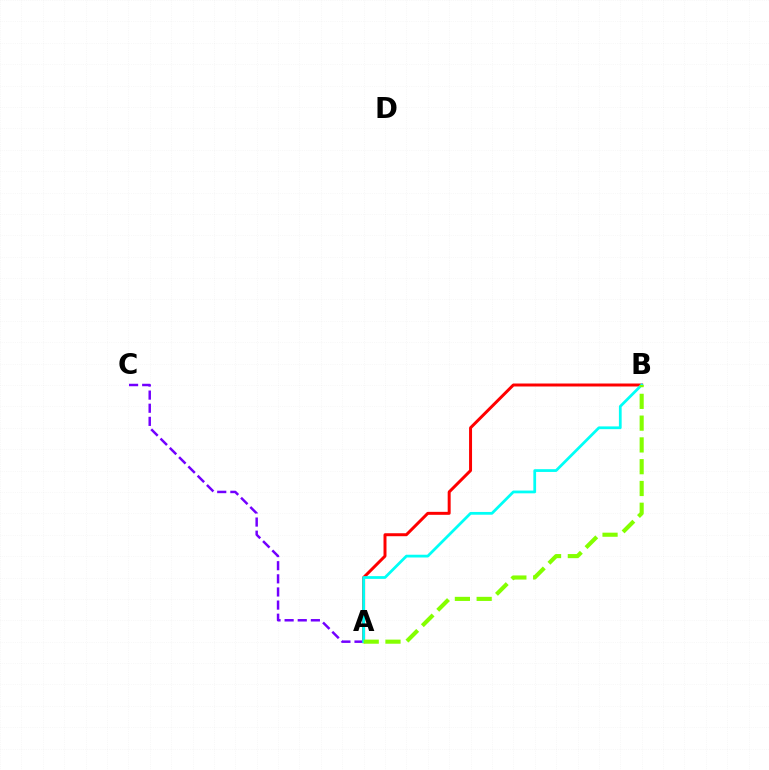{('A', 'B'): [{'color': '#ff0000', 'line_style': 'solid', 'thickness': 2.14}, {'color': '#00fff6', 'line_style': 'solid', 'thickness': 1.99}, {'color': '#84ff00', 'line_style': 'dashed', 'thickness': 2.96}], ('A', 'C'): [{'color': '#7200ff', 'line_style': 'dashed', 'thickness': 1.78}]}